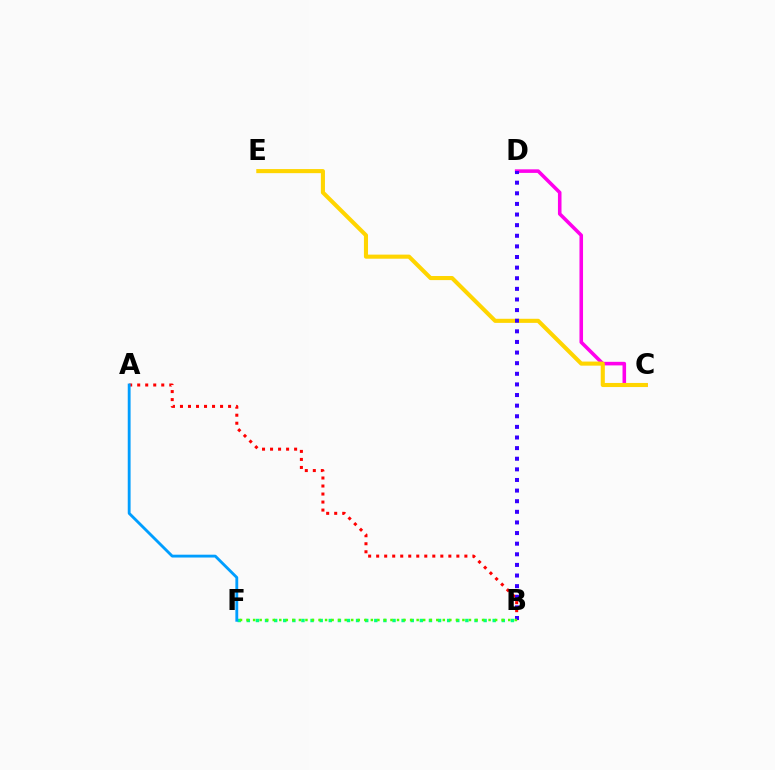{('C', 'D'): [{'color': '#ff00ed', 'line_style': 'solid', 'thickness': 2.57}], ('B', 'F'): [{'color': '#00ff86', 'line_style': 'dotted', 'thickness': 2.47}, {'color': '#4fff00', 'line_style': 'dotted', 'thickness': 1.78}], ('C', 'E'): [{'color': '#ffd500', 'line_style': 'solid', 'thickness': 2.95}], ('A', 'B'): [{'color': '#ff0000', 'line_style': 'dotted', 'thickness': 2.18}], ('B', 'D'): [{'color': '#3700ff', 'line_style': 'dotted', 'thickness': 2.88}], ('A', 'F'): [{'color': '#009eff', 'line_style': 'solid', 'thickness': 2.05}]}